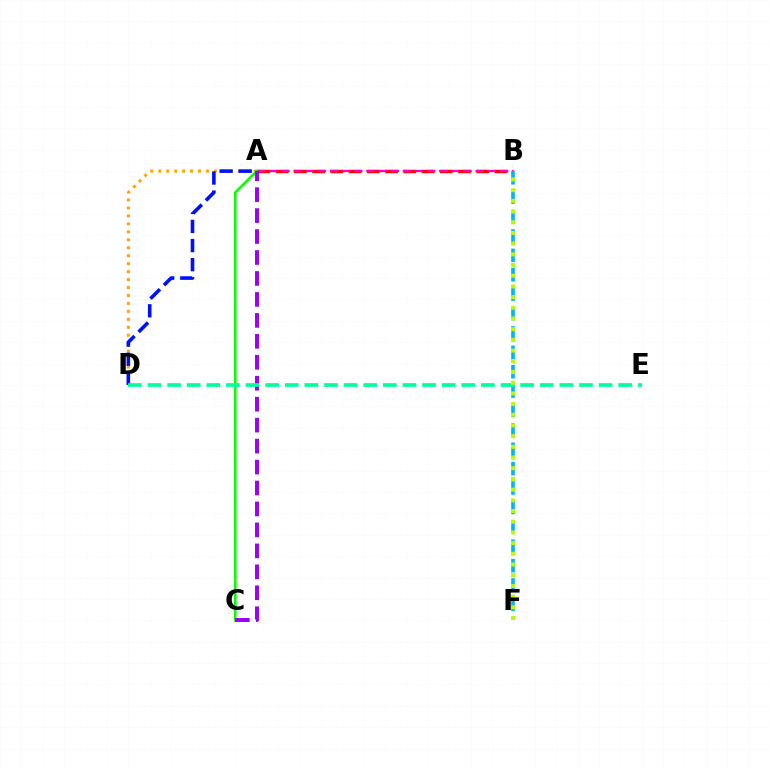{('A', 'B'): [{'color': '#ff0000', 'line_style': 'dashed', 'thickness': 2.48}, {'color': '#ff00bd', 'line_style': 'dashed', 'thickness': 1.65}], ('A', 'D'): [{'color': '#ffa500', 'line_style': 'dotted', 'thickness': 2.16}, {'color': '#0010ff', 'line_style': 'dashed', 'thickness': 2.59}], ('A', 'C'): [{'color': '#08ff00', 'line_style': 'solid', 'thickness': 1.86}, {'color': '#9b00ff', 'line_style': 'dashed', 'thickness': 2.85}], ('B', 'F'): [{'color': '#00b5ff', 'line_style': 'dashed', 'thickness': 2.63}, {'color': '#b3ff00', 'line_style': 'dotted', 'thickness': 2.91}], ('D', 'E'): [{'color': '#00ff9d', 'line_style': 'dashed', 'thickness': 2.66}]}